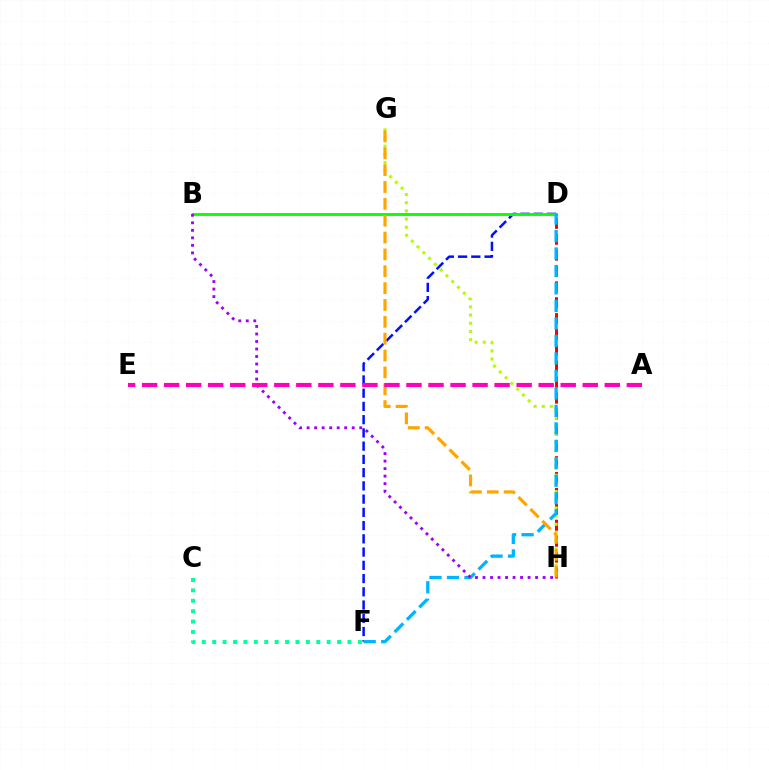{('D', 'H'): [{'color': '#ff0000', 'line_style': 'dashed', 'thickness': 2.16}], ('D', 'F'): [{'color': '#0010ff', 'line_style': 'dashed', 'thickness': 1.8}, {'color': '#00b5ff', 'line_style': 'dashed', 'thickness': 2.37}], ('B', 'D'): [{'color': '#08ff00', 'line_style': 'solid', 'thickness': 2.06}], ('G', 'H'): [{'color': '#b3ff00', 'line_style': 'dotted', 'thickness': 2.22}, {'color': '#ffa500', 'line_style': 'dashed', 'thickness': 2.29}], ('B', 'H'): [{'color': '#9b00ff', 'line_style': 'dotted', 'thickness': 2.04}], ('A', 'E'): [{'color': '#ff00bd', 'line_style': 'dashed', 'thickness': 2.99}], ('C', 'F'): [{'color': '#00ff9d', 'line_style': 'dotted', 'thickness': 2.83}]}